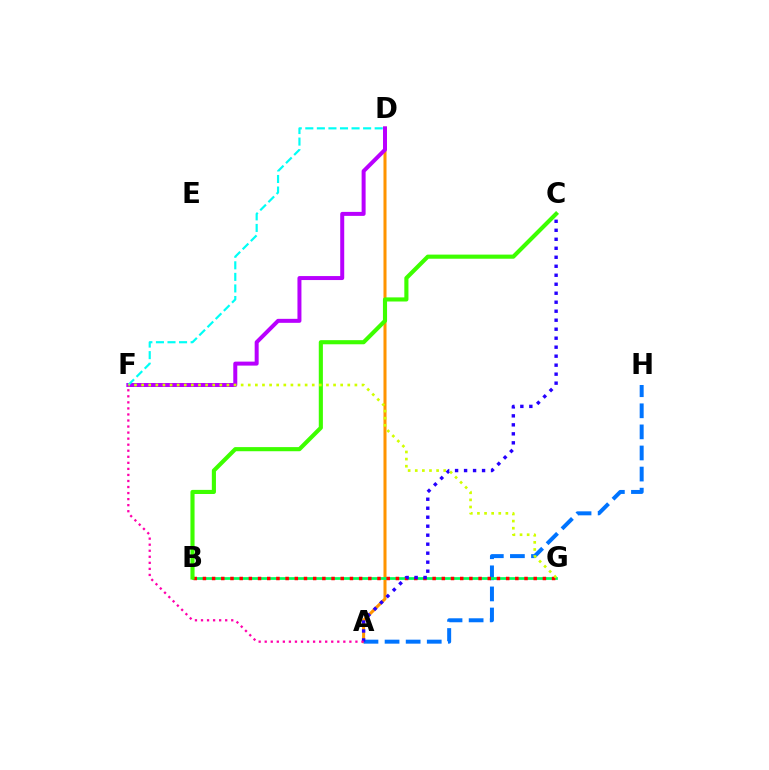{('A', 'D'): [{'color': '#ff9400', 'line_style': 'solid', 'thickness': 2.19}], ('A', 'H'): [{'color': '#0074ff', 'line_style': 'dashed', 'thickness': 2.87}], ('D', 'F'): [{'color': '#b900ff', 'line_style': 'solid', 'thickness': 2.87}, {'color': '#00fff6', 'line_style': 'dashed', 'thickness': 1.57}], ('B', 'G'): [{'color': '#00ff5c', 'line_style': 'solid', 'thickness': 1.97}, {'color': '#ff0000', 'line_style': 'dotted', 'thickness': 2.5}], ('B', 'C'): [{'color': '#3dff00', 'line_style': 'solid', 'thickness': 2.97}], ('F', 'G'): [{'color': '#d1ff00', 'line_style': 'dotted', 'thickness': 1.93}], ('A', 'C'): [{'color': '#2500ff', 'line_style': 'dotted', 'thickness': 2.44}], ('A', 'F'): [{'color': '#ff00ac', 'line_style': 'dotted', 'thickness': 1.64}]}